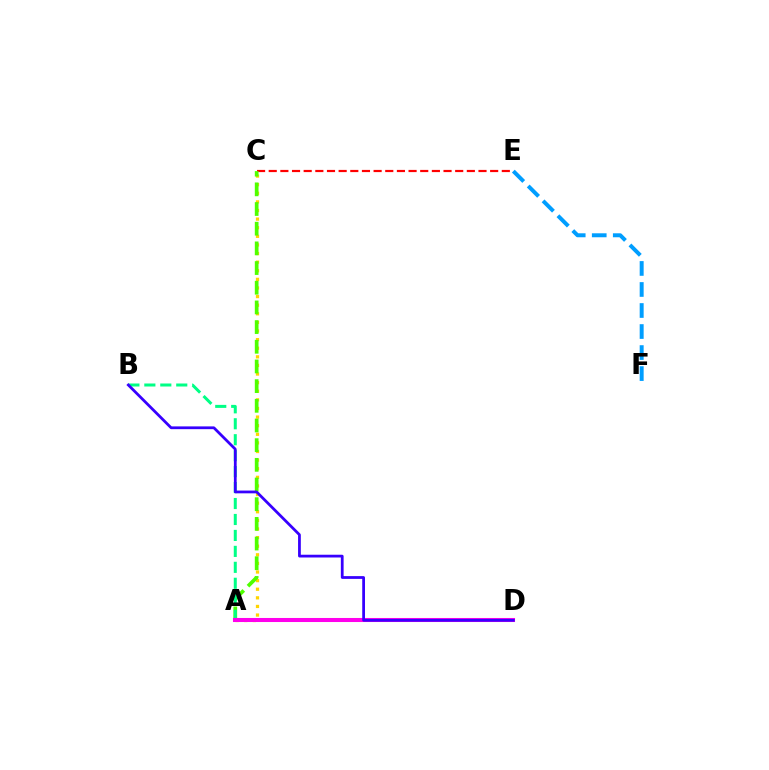{('E', 'F'): [{'color': '#009eff', 'line_style': 'dashed', 'thickness': 2.86}], ('C', 'E'): [{'color': '#ff0000', 'line_style': 'dashed', 'thickness': 1.58}], ('A', 'C'): [{'color': '#ffd500', 'line_style': 'dotted', 'thickness': 2.34}, {'color': '#4fff00', 'line_style': 'dashed', 'thickness': 2.67}], ('A', 'B'): [{'color': '#00ff86', 'line_style': 'dashed', 'thickness': 2.17}], ('A', 'D'): [{'color': '#ff00ed', 'line_style': 'solid', 'thickness': 2.92}], ('B', 'D'): [{'color': '#3700ff', 'line_style': 'solid', 'thickness': 1.99}]}